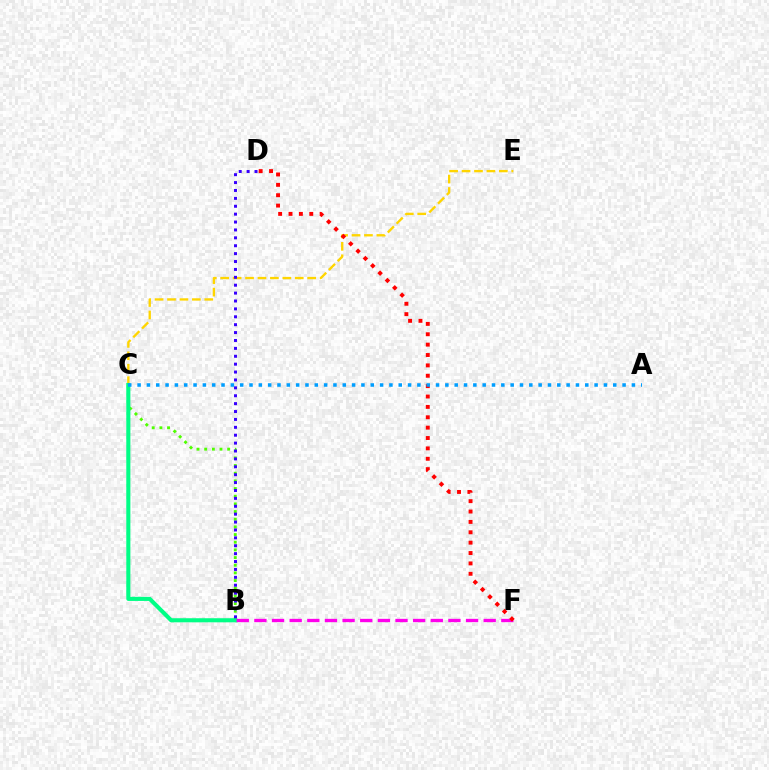{('B', 'C'): [{'color': '#4fff00', 'line_style': 'dotted', 'thickness': 2.08}, {'color': '#00ff86', 'line_style': 'solid', 'thickness': 2.95}], ('C', 'E'): [{'color': '#ffd500', 'line_style': 'dashed', 'thickness': 1.69}], ('B', 'F'): [{'color': '#ff00ed', 'line_style': 'dashed', 'thickness': 2.4}], ('B', 'D'): [{'color': '#3700ff', 'line_style': 'dotted', 'thickness': 2.15}], ('D', 'F'): [{'color': '#ff0000', 'line_style': 'dotted', 'thickness': 2.82}], ('A', 'C'): [{'color': '#009eff', 'line_style': 'dotted', 'thickness': 2.53}]}